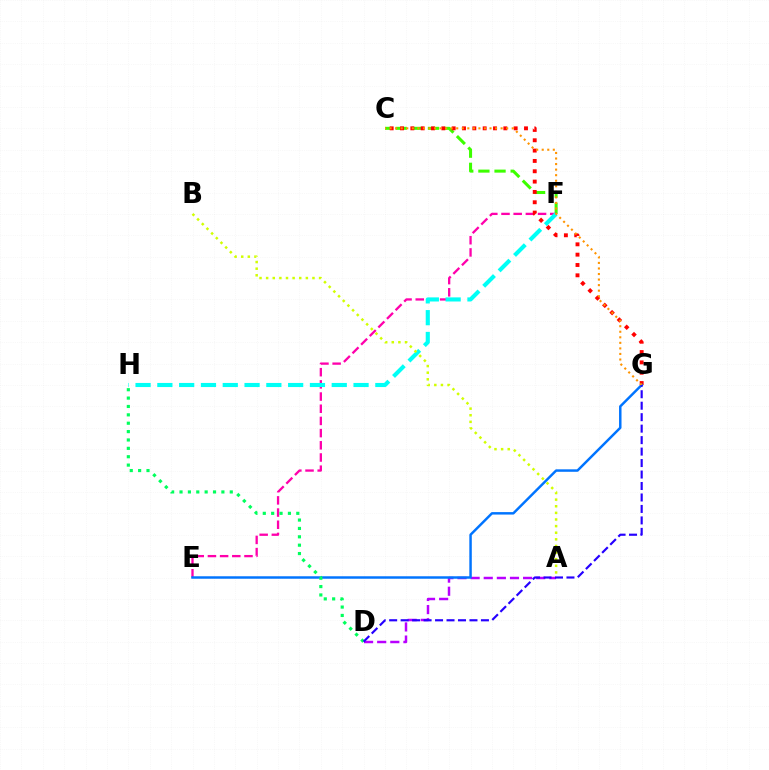{('C', 'F'): [{'color': '#3dff00', 'line_style': 'dashed', 'thickness': 2.19}], ('E', 'F'): [{'color': '#ff00ac', 'line_style': 'dashed', 'thickness': 1.66}], ('A', 'D'): [{'color': '#b900ff', 'line_style': 'dashed', 'thickness': 1.78}], ('C', 'G'): [{'color': '#ff0000', 'line_style': 'dotted', 'thickness': 2.81}, {'color': '#ff9400', 'line_style': 'dotted', 'thickness': 1.51}], ('E', 'G'): [{'color': '#0074ff', 'line_style': 'solid', 'thickness': 1.78}], ('D', 'H'): [{'color': '#00ff5c', 'line_style': 'dotted', 'thickness': 2.28}], ('F', 'H'): [{'color': '#00fff6', 'line_style': 'dashed', 'thickness': 2.96}], ('A', 'B'): [{'color': '#d1ff00', 'line_style': 'dotted', 'thickness': 1.8}], ('D', 'G'): [{'color': '#2500ff', 'line_style': 'dashed', 'thickness': 1.56}]}